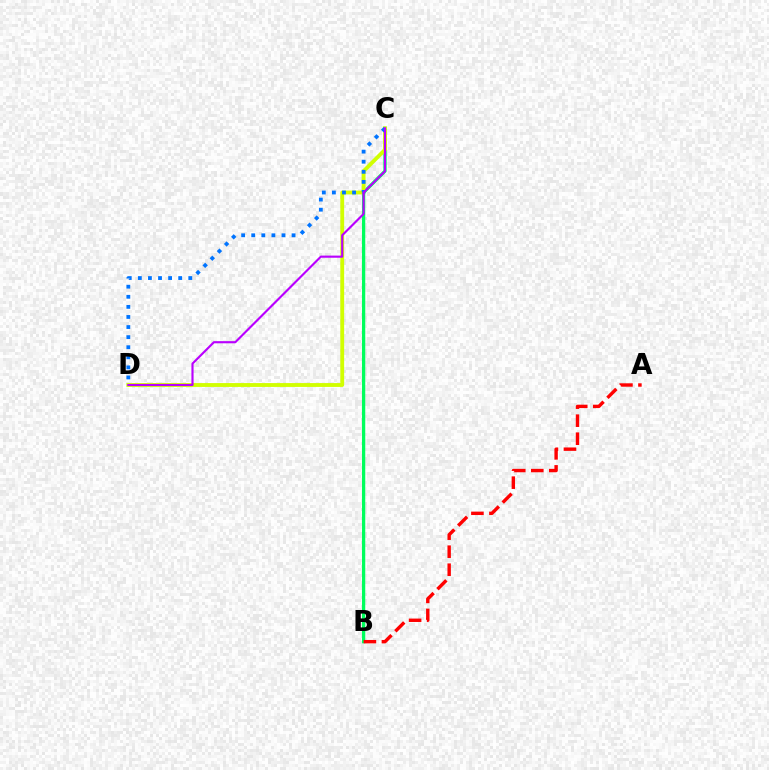{('B', 'C'): [{'color': '#00ff5c', 'line_style': 'solid', 'thickness': 2.36}], ('C', 'D'): [{'color': '#d1ff00', 'line_style': 'solid', 'thickness': 2.77}, {'color': '#0074ff', 'line_style': 'dotted', 'thickness': 2.74}, {'color': '#b900ff', 'line_style': 'solid', 'thickness': 1.54}], ('A', 'B'): [{'color': '#ff0000', 'line_style': 'dashed', 'thickness': 2.45}]}